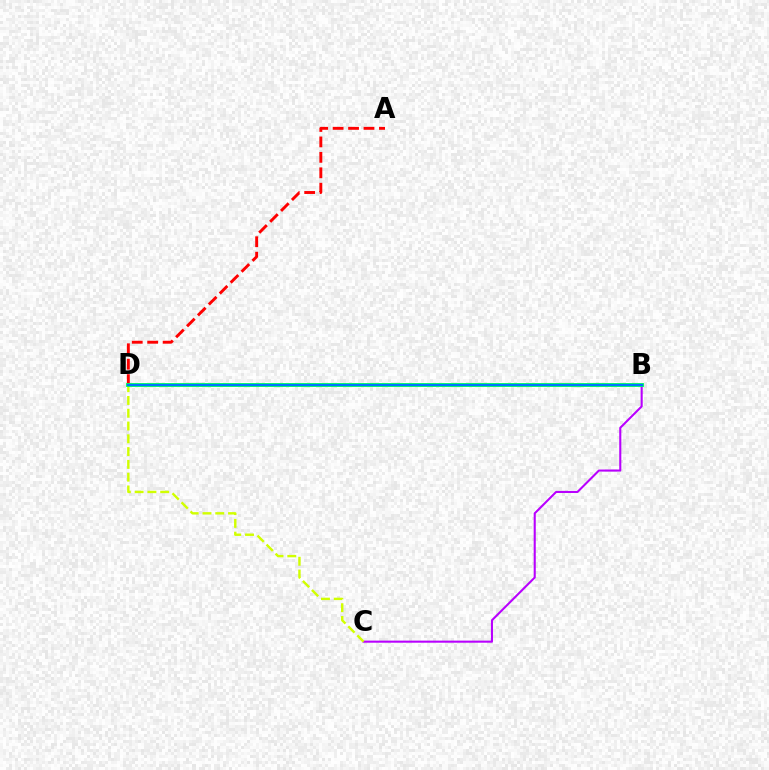{('B', 'C'): [{'color': '#b900ff', 'line_style': 'solid', 'thickness': 1.5}], ('A', 'D'): [{'color': '#ff0000', 'line_style': 'dashed', 'thickness': 2.1}], ('C', 'D'): [{'color': '#d1ff00', 'line_style': 'dashed', 'thickness': 1.74}], ('B', 'D'): [{'color': '#00ff5c', 'line_style': 'solid', 'thickness': 2.78}, {'color': '#0074ff', 'line_style': 'solid', 'thickness': 1.55}]}